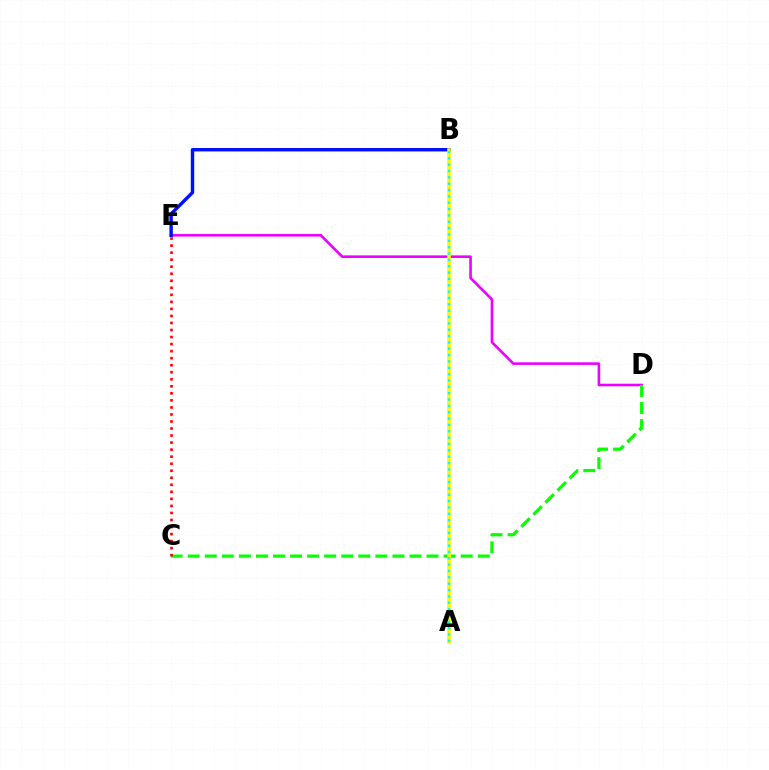{('D', 'E'): [{'color': '#ee00ff', 'line_style': 'solid', 'thickness': 1.88}], ('C', 'D'): [{'color': '#08ff00', 'line_style': 'dashed', 'thickness': 2.32}], ('B', 'E'): [{'color': '#0010ff', 'line_style': 'solid', 'thickness': 2.46}], ('C', 'E'): [{'color': '#ff0000', 'line_style': 'dotted', 'thickness': 1.91}], ('A', 'B'): [{'color': '#fcf500', 'line_style': 'solid', 'thickness': 2.56}, {'color': '#00fff6', 'line_style': 'dotted', 'thickness': 1.72}]}